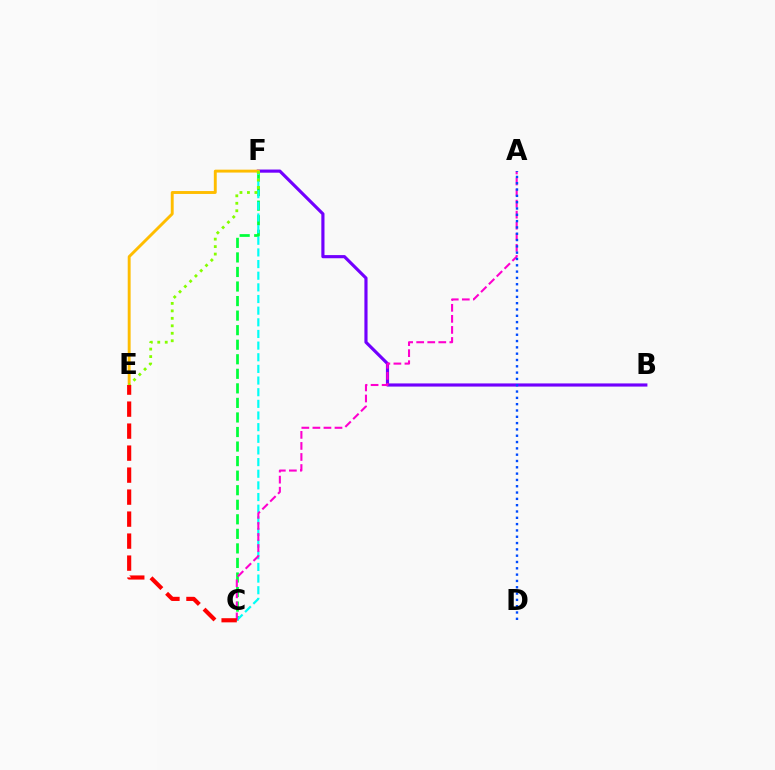{('B', 'F'): [{'color': '#7200ff', 'line_style': 'solid', 'thickness': 2.27}], ('C', 'F'): [{'color': '#00ff39', 'line_style': 'dashed', 'thickness': 1.98}, {'color': '#00fff6', 'line_style': 'dashed', 'thickness': 1.58}], ('E', 'F'): [{'color': '#ffbd00', 'line_style': 'solid', 'thickness': 2.09}, {'color': '#84ff00', 'line_style': 'dotted', 'thickness': 2.03}], ('A', 'C'): [{'color': '#ff00cf', 'line_style': 'dashed', 'thickness': 1.5}], ('A', 'D'): [{'color': '#004bff', 'line_style': 'dotted', 'thickness': 1.72}], ('C', 'E'): [{'color': '#ff0000', 'line_style': 'dashed', 'thickness': 2.99}]}